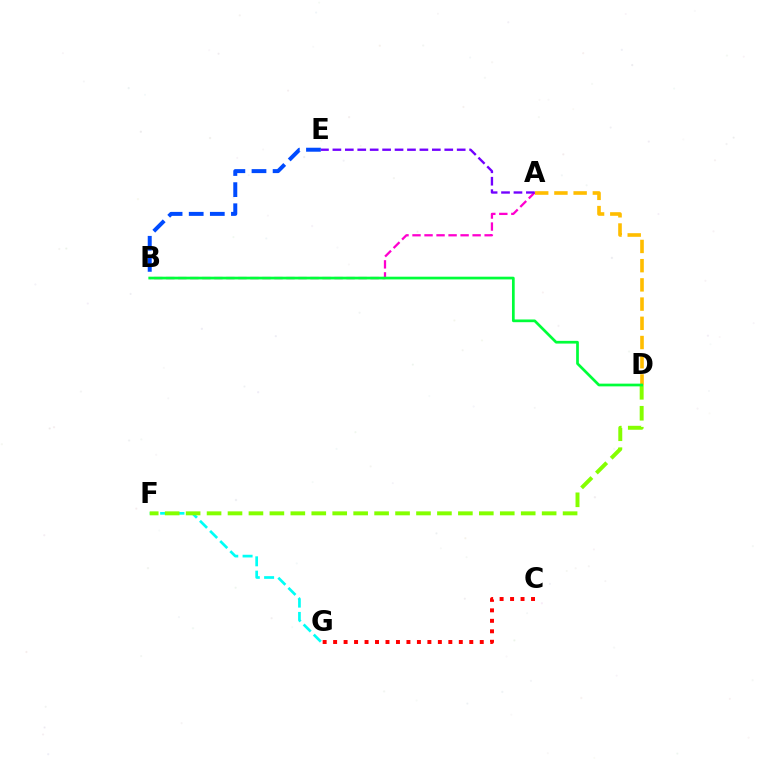{('A', 'B'): [{'color': '#ff00cf', 'line_style': 'dashed', 'thickness': 1.63}], ('A', 'D'): [{'color': '#ffbd00', 'line_style': 'dashed', 'thickness': 2.61}], ('F', 'G'): [{'color': '#00fff6', 'line_style': 'dashed', 'thickness': 1.94}], ('D', 'F'): [{'color': '#84ff00', 'line_style': 'dashed', 'thickness': 2.85}], ('C', 'G'): [{'color': '#ff0000', 'line_style': 'dotted', 'thickness': 2.85}], ('B', 'E'): [{'color': '#004bff', 'line_style': 'dashed', 'thickness': 2.87}], ('B', 'D'): [{'color': '#00ff39', 'line_style': 'solid', 'thickness': 1.95}], ('A', 'E'): [{'color': '#7200ff', 'line_style': 'dashed', 'thickness': 1.69}]}